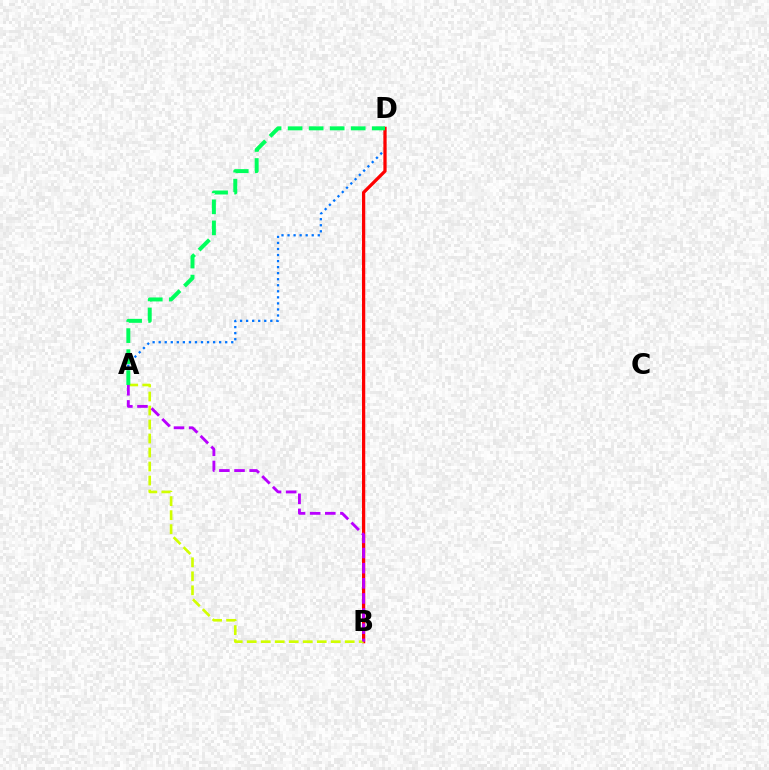{('A', 'D'): [{'color': '#0074ff', 'line_style': 'dotted', 'thickness': 1.64}, {'color': '#00ff5c', 'line_style': 'dashed', 'thickness': 2.86}], ('B', 'D'): [{'color': '#ff0000', 'line_style': 'solid', 'thickness': 2.34}], ('A', 'B'): [{'color': '#d1ff00', 'line_style': 'dashed', 'thickness': 1.9}, {'color': '#b900ff', 'line_style': 'dashed', 'thickness': 2.06}]}